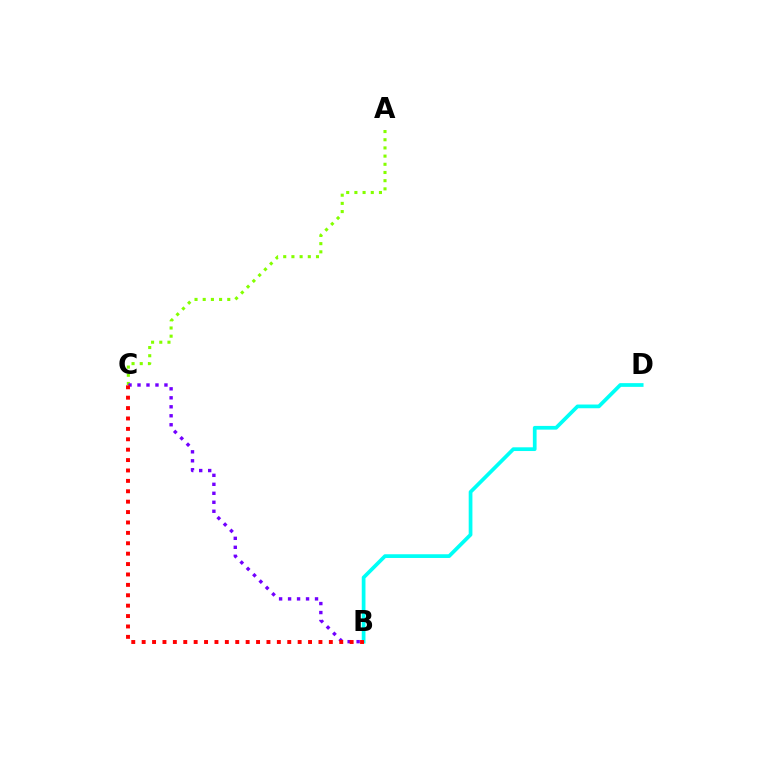{('A', 'C'): [{'color': '#84ff00', 'line_style': 'dotted', 'thickness': 2.22}], ('B', 'C'): [{'color': '#7200ff', 'line_style': 'dotted', 'thickness': 2.44}, {'color': '#ff0000', 'line_style': 'dotted', 'thickness': 2.83}], ('B', 'D'): [{'color': '#00fff6', 'line_style': 'solid', 'thickness': 2.68}]}